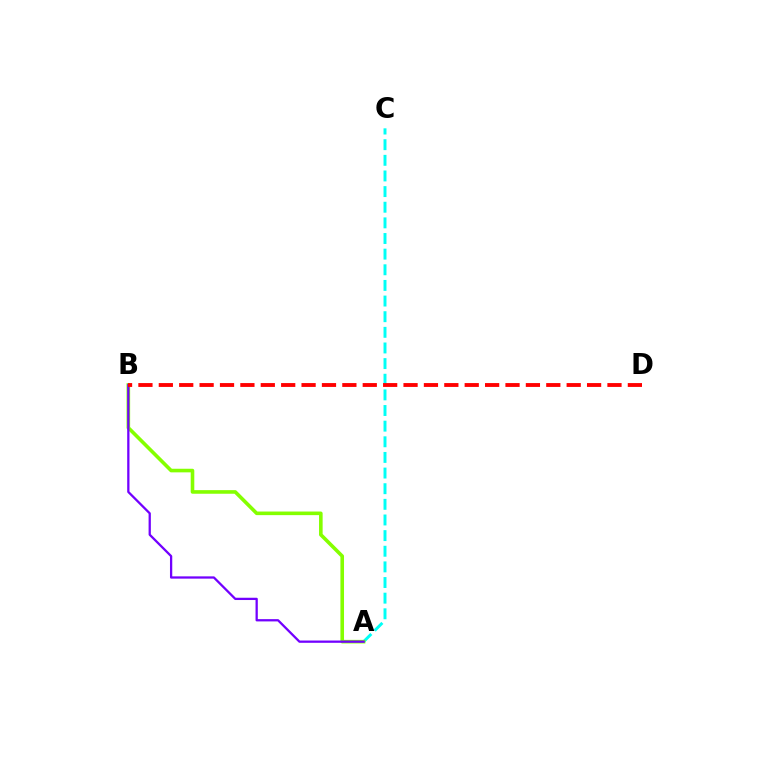{('A', 'C'): [{'color': '#00fff6', 'line_style': 'dashed', 'thickness': 2.12}], ('A', 'B'): [{'color': '#84ff00', 'line_style': 'solid', 'thickness': 2.59}, {'color': '#7200ff', 'line_style': 'solid', 'thickness': 1.64}], ('B', 'D'): [{'color': '#ff0000', 'line_style': 'dashed', 'thickness': 2.77}]}